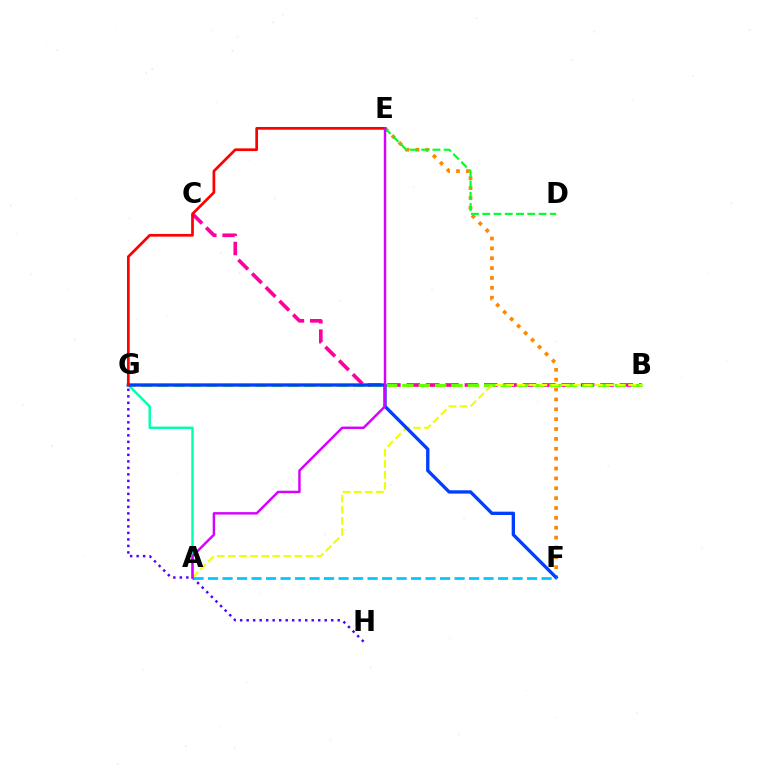{('E', 'F'): [{'color': '#ff8800', 'line_style': 'dotted', 'thickness': 2.68}], ('G', 'H'): [{'color': '#4f00ff', 'line_style': 'dotted', 'thickness': 1.77}], ('D', 'E'): [{'color': '#00ff27', 'line_style': 'dashed', 'thickness': 1.53}], ('B', 'C'): [{'color': '#ff00a0', 'line_style': 'dashed', 'thickness': 2.63}], ('B', 'G'): [{'color': '#66ff00', 'line_style': 'dashed', 'thickness': 2.22}], ('A', 'B'): [{'color': '#eeff00', 'line_style': 'dashed', 'thickness': 1.51}], ('A', 'G'): [{'color': '#00ffaf', 'line_style': 'solid', 'thickness': 1.75}], ('F', 'G'): [{'color': '#003fff', 'line_style': 'solid', 'thickness': 2.4}], ('A', 'F'): [{'color': '#00c7ff', 'line_style': 'dashed', 'thickness': 1.97}], ('E', 'G'): [{'color': '#ff0000', 'line_style': 'solid', 'thickness': 1.95}], ('A', 'E'): [{'color': '#d600ff', 'line_style': 'solid', 'thickness': 1.75}]}